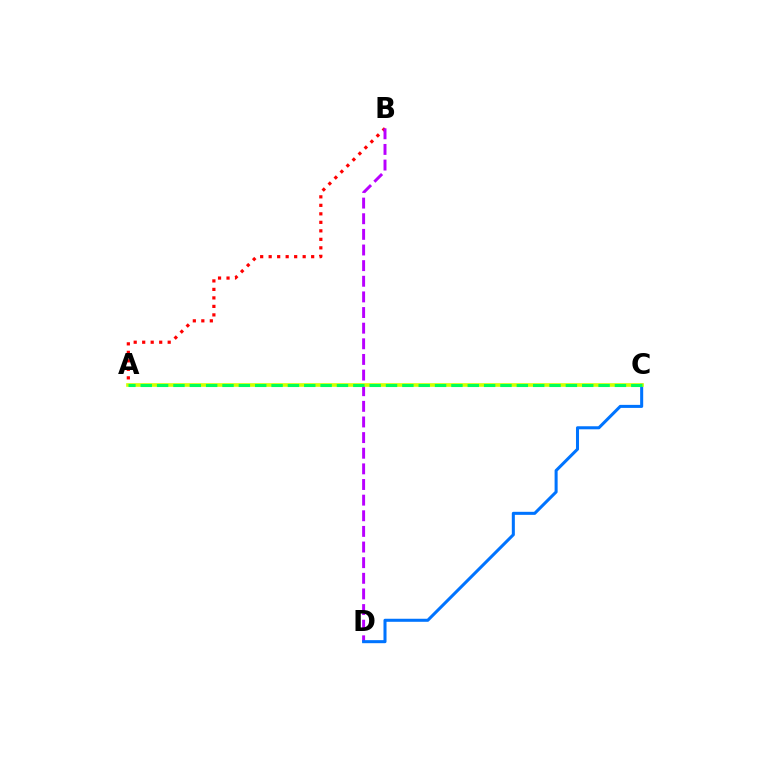{('A', 'B'): [{'color': '#ff0000', 'line_style': 'dotted', 'thickness': 2.31}], ('B', 'D'): [{'color': '#b900ff', 'line_style': 'dashed', 'thickness': 2.12}], ('C', 'D'): [{'color': '#0074ff', 'line_style': 'solid', 'thickness': 2.19}], ('A', 'C'): [{'color': '#d1ff00', 'line_style': 'solid', 'thickness': 2.61}, {'color': '#00ff5c', 'line_style': 'dashed', 'thickness': 2.22}]}